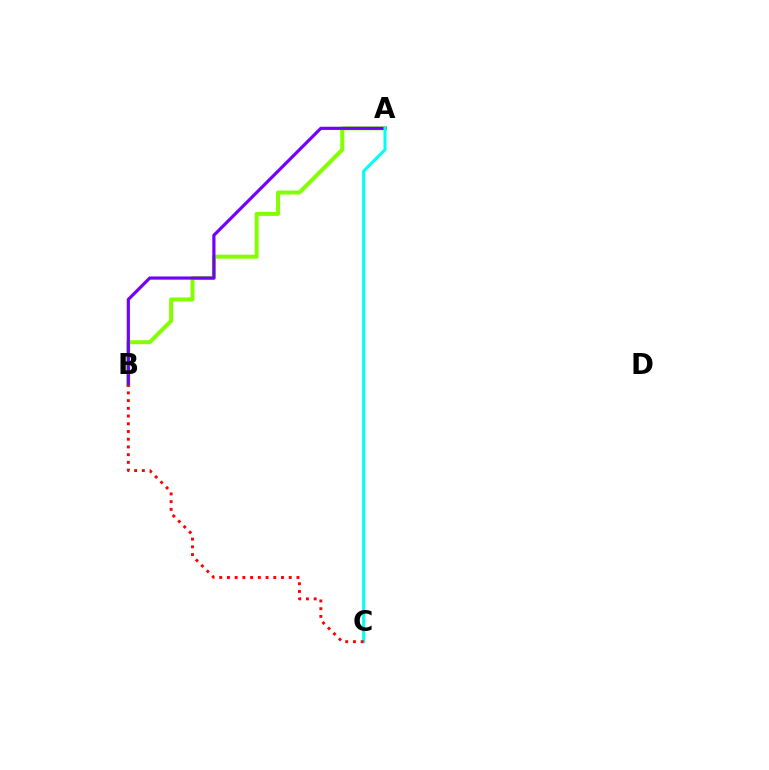{('A', 'B'): [{'color': '#84ff00', 'line_style': 'solid', 'thickness': 2.87}, {'color': '#7200ff', 'line_style': 'solid', 'thickness': 2.29}], ('A', 'C'): [{'color': '#00fff6', 'line_style': 'solid', 'thickness': 2.18}], ('B', 'C'): [{'color': '#ff0000', 'line_style': 'dotted', 'thickness': 2.1}]}